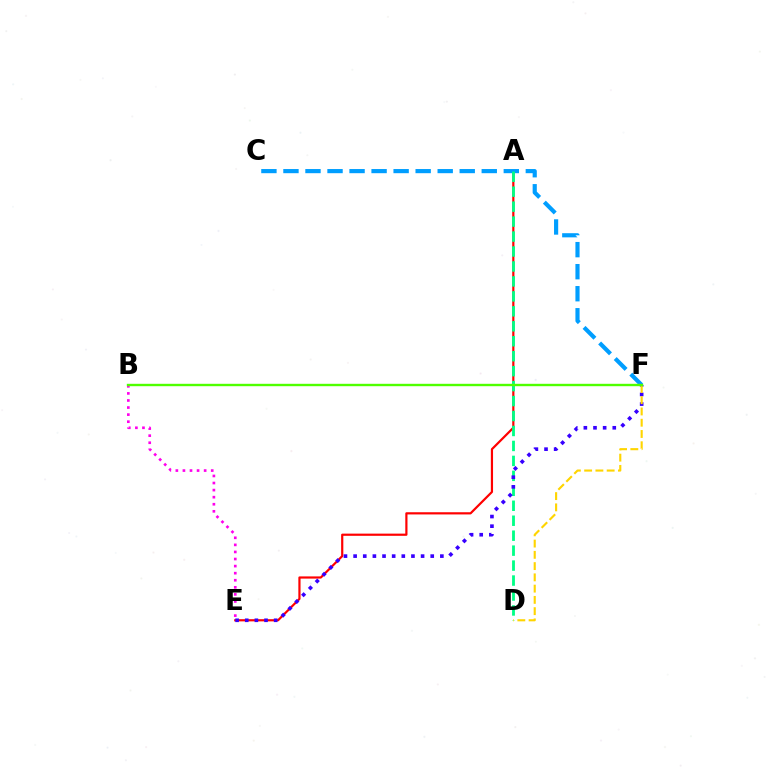{('A', 'E'): [{'color': '#ff0000', 'line_style': 'solid', 'thickness': 1.58}], ('C', 'F'): [{'color': '#009eff', 'line_style': 'dashed', 'thickness': 2.99}], ('A', 'D'): [{'color': '#00ff86', 'line_style': 'dashed', 'thickness': 2.03}], ('E', 'F'): [{'color': '#3700ff', 'line_style': 'dotted', 'thickness': 2.62}], ('B', 'E'): [{'color': '#ff00ed', 'line_style': 'dotted', 'thickness': 1.92}], ('D', 'F'): [{'color': '#ffd500', 'line_style': 'dashed', 'thickness': 1.53}], ('B', 'F'): [{'color': '#4fff00', 'line_style': 'solid', 'thickness': 1.72}]}